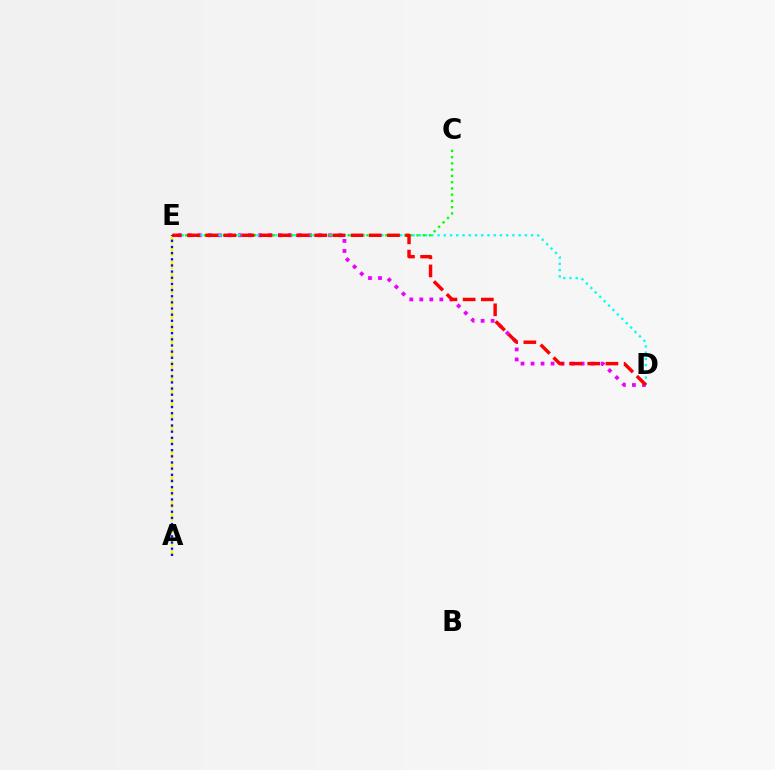{('A', 'E'): [{'color': '#fcf500', 'line_style': 'dashed', 'thickness': 1.71}, {'color': '#0010ff', 'line_style': 'dotted', 'thickness': 1.67}], ('D', 'E'): [{'color': '#ee00ff', 'line_style': 'dotted', 'thickness': 2.72}, {'color': '#00fff6', 'line_style': 'dotted', 'thickness': 1.69}, {'color': '#ff0000', 'line_style': 'dashed', 'thickness': 2.47}], ('C', 'E'): [{'color': '#08ff00', 'line_style': 'dotted', 'thickness': 1.7}]}